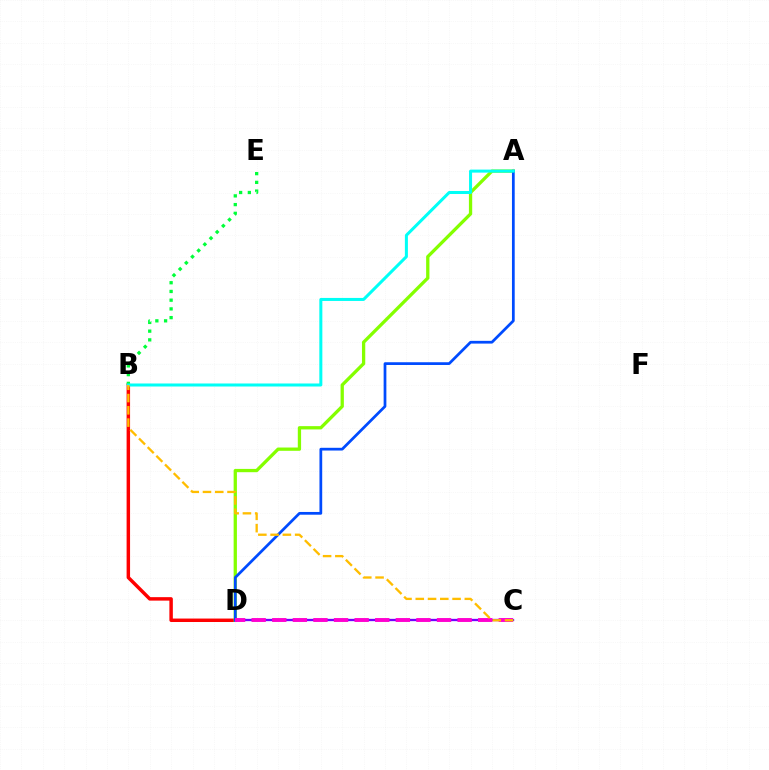{('B', 'D'): [{'color': '#ff0000', 'line_style': 'solid', 'thickness': 2.49}], ('B', 'E'): [{'color': '#00ff39', 'line_style': 'dotted', 'thickness': 2.37}], ('A', 'D'): [{'color': '#84ff00', 'line_style': 'solid', 'thickness': 2.37}, {'color': '#004bff', 'line_style': 'solid', 'thickness': 1.97}], ('C', 'D'): [{'color': '#7200ff', 'line_style': 'solid', 'thickness': 1.67}, {'color': '#ff00cf', 'line_style': 'dashed', 'thickness': 2.8}], ('A', 'B'): [{'color': '#00fff6', 'line_style': 'solid', 'thickness': 2.18}], ('B', 'C'): [{'color': '#ffbd00', 'line_style': 'dashed', 'thickness': 1.67}]}